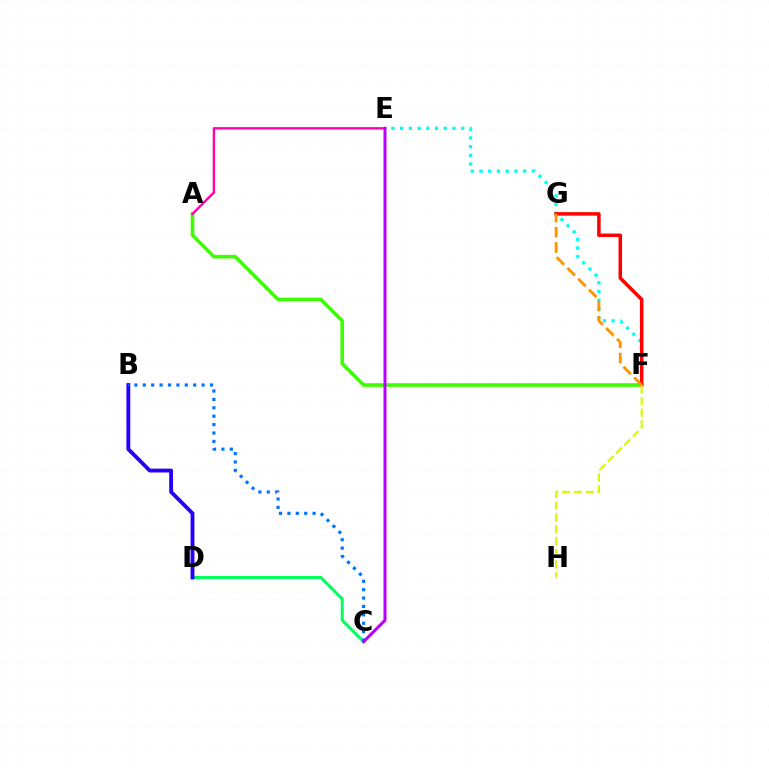{('C', 'D'): [{'color': '#00ff5c', 'line_style': 'solid', 'thickness': 2.16}], ('A', 'F'): [{'color': '#3dff00', 'line_style': 'solid', 'thickness': 2.6}], ('E', 'F'): [{'color': '#00fff6', 'line_style': 'dotted', 'thickness': 2.37}], ('A', 'E'): [{'color': '#ff00ac', 'line_style': 'solid', 'thickness': 1.72}], ('B', 'D'): [{'color': '#2500ff', 'line_style': 'solid', 'thickness': 2.77}], ('B', 'C'): [{'color': '#0074ff', 'line_style': 'dotted', 'thickness': 2.28}], ('F', 'G'): [{'color': '#ff0000', 'line_style': 'solid', 'thickness': 2.51}, {'color': '#ff9400', 'line_style': 'dashed', 'thickness': 2.07}], ('F', 'H'): [{'color': '#d1ff00', 'line_style': 'dashed', 'thickness': 1.6}], ('C', 'E'): [{'color': '#b900ff', 'line_style': 'solid', 'thickness': 2.16}]}